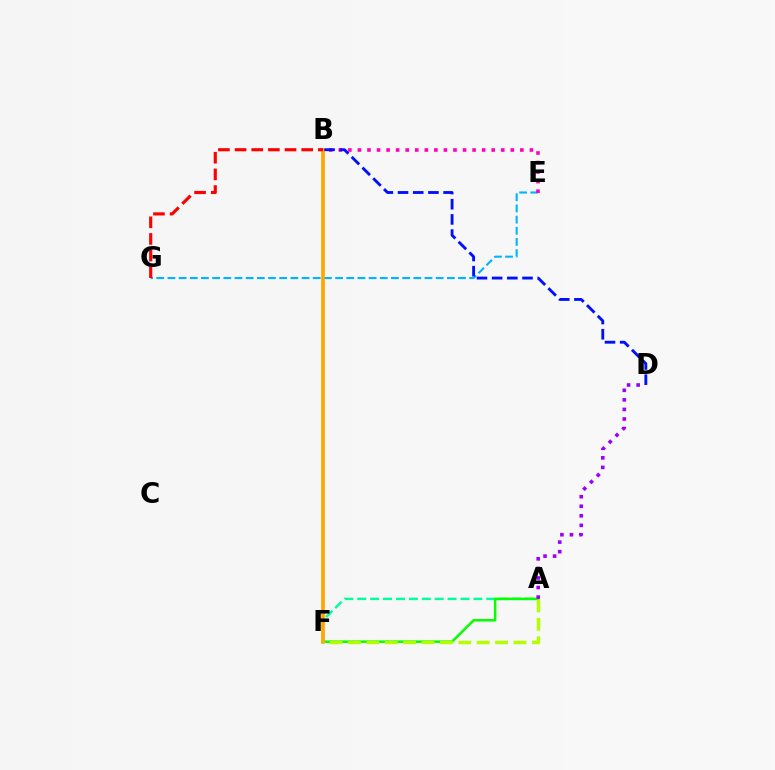{('A', 'F'): [{'color': '#00ff9d', 'line_style': 'dashed', 'thickness': 1.75}, {'color': '#08ff00', 'line_style': 'solid', 'thickness': 1.83}, {'color': '#b3ff00', 'line_style': 'dashed', 'thickness': 2.5}], ('A', 'D'): [{'color': '#9b00ff', 'line_style': 'dotted', 'thickness': 2.6}], ('E', 'G'): [{'color': '#00b5ff', 'line_style': 'dashed', 'thickness': 1.52}], ('B', 'F'): [{'color': '#ffa500', 'line_style': 'solid', 'thickness': 2.66}], ('B', 'G'): [{'color': '#ff0000', 'line_style': 'dashed', 'thickness': 2.26}], ('B', 'E'): [{'color': '#ff00bd', 'line_style': 'dotted', 'thickness': 2.6}], ('B', 'D'): [{'color': '#0010ff', 'line_style': 'dashed', 'thickness': 2.06}]}